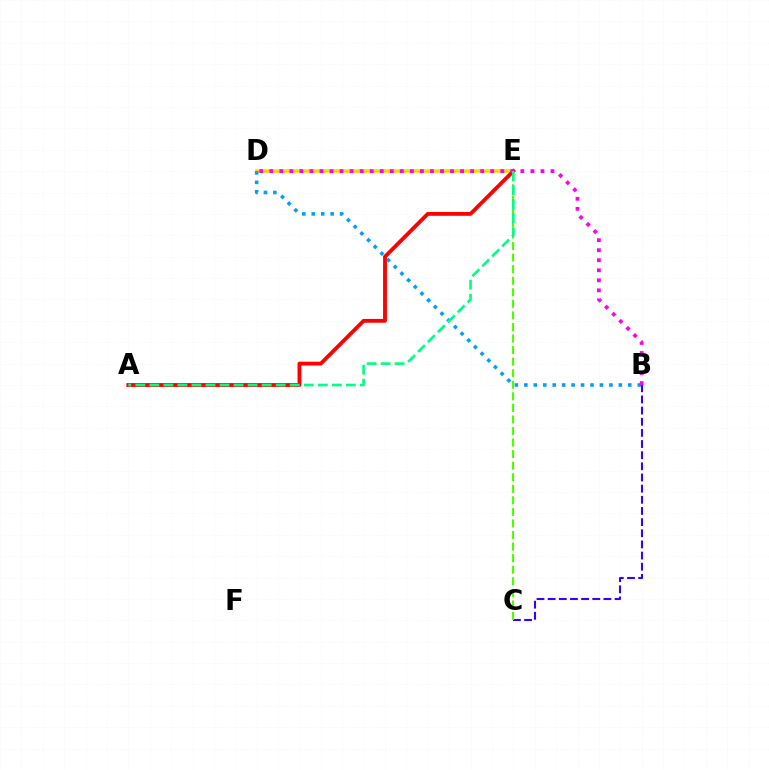{('D', 'E'): [{'color': '#ffd500', 'line_style': 'solid', 'thickness': 2.57}], ('B', 'C'): [{'color': '#3700ff', 'line_style': 'dashed', 'thickness': 1.51}], ('B', 'D'): [{'color': '#009eff', 'line_style': 'dotted', 'thickness': 2.57}, {'color': '#ff00ed', 'line_style': 'dotted', 'thickness': 2.73}], ('C', 'E'): [{'color': '#4fff00', 'line_style': 'dashed', 'thickness': 1.57}], ('A', 'E'): [{'color': '#ff0000', 'line_style': 'solid', 'thickness': 2.76}, {'color': '#00ff86', 'line_style': 'dashed', 'thickness': 1.91}]}